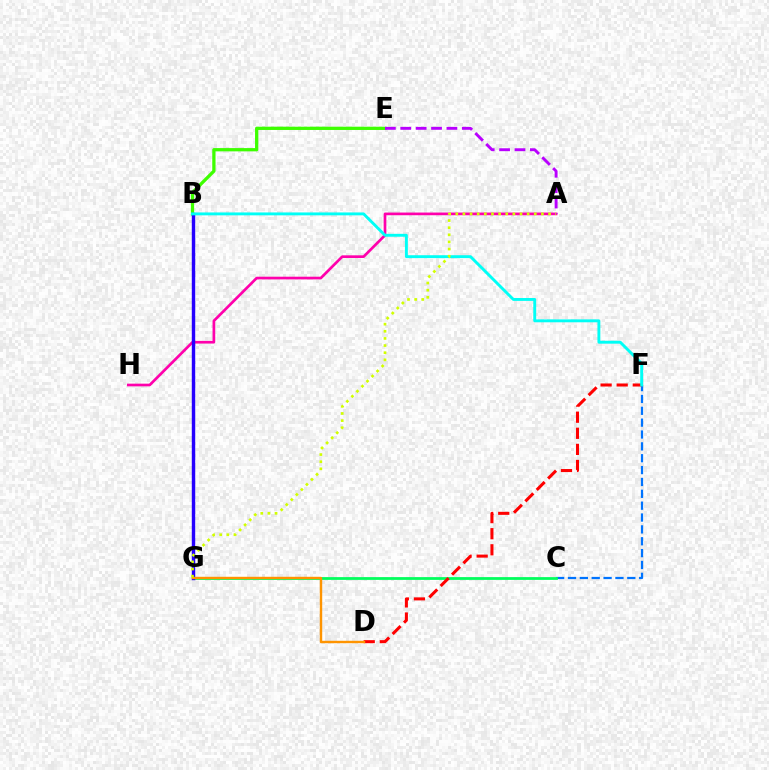{('B', 'E'): [{'color': '#3dff00', 'line_style': 'solid', 'thickness': 2.35}], ('C', 'F'): [{'color': '#0074ff', 'line_style': 'dashed', 'thickness': 1.61}], ('A', 'H'): [{'color': '#ff00ac', 'line_style': 'solid', 'thickness': 1.93}], ('C', 'G'): [{'color': '#00ff5c', 'line_style': 'solid', 'thickness': 1.99}], ('B', 'G'): [{'color': '#2500ff', 'line_style': 'solid', 'thickness': 2.46}], ('D', 'F'): [{'color': '#ff0000', 'line_style': 'dashed', 'thickness': 2.19}], ('D', 'G'): [{'color': '#ff9400', 'line_style': 'solid', 'thickness': 1.74}], ('A', 'E'): [{'color': '#b900ff', 'line_style': 'dashed', 'thickness': 2.09}], ('B', 'F'): [{'color': '#00fff6', 'line_style': 'solid', 'thickness': 2.09}], ('A', 'G'): [{'color': '#d1ff00', 'line_style': 'dotted', 'thickness': 1.94}]}